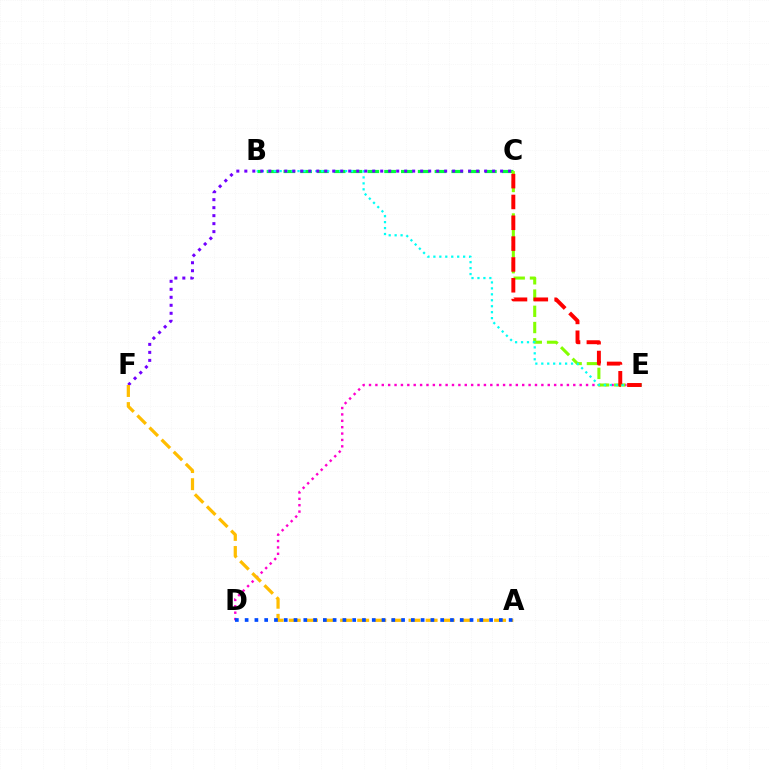{('D', 'E'): [{'color': '#ff00cf', 'line_style': 'dotted', 'thickness': 1.73}], ('B', 'C'): [{'color': '#00ff39', 'line_style': 'dashed', 'thickness': 2.28}], ('C', 'E'): [{'color': '#84ff00', 'line_style': 'dashed', 'thickness': 2.21}, {'color': '#ff0000', 'line_style': 'dashed', 'thickness': 2.83}], ('B', 'E'): [{'color': '#00fff6', 'line_style': 'dotted', 'thickness': 1.62}], ('C', 'F'): [{'color': '#7200ff', 'line_style': 'dotted', 'thickness': 2.17}], ('A', 'F'): [{'color': '#ffbd00', 'line_style': 'dashed', 'thickness': 2.32}], ('A', 'D'): [{'color': '#004bff', 'line_style': 'dotted', 'thickness': 2.66}]}